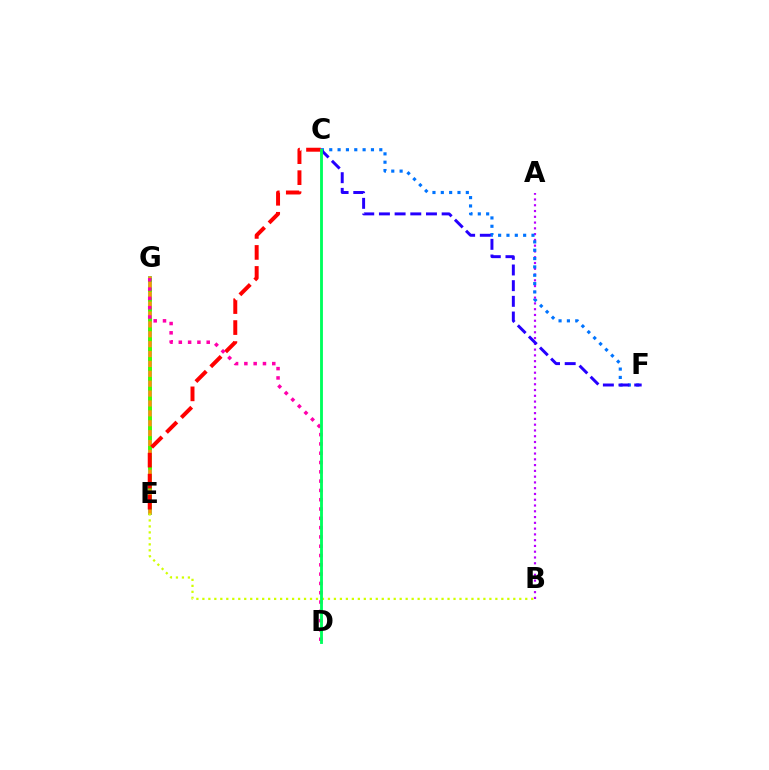{('A', 'B'): [{'color': '#b900ff', 'line_style': 'dotted', 'thickness': 1.57}], ('E', 'G'): [{'color': '#00fff6', 'line_style': 'solid', 'thickness': 2.87}, {'color': '#ff9400', 'line_style': 'solid', 'thickness': 2.6}, {'color': '#3dff00', 'line_style': 'dotted', 'thickness': 2.69}], ('C', 'F'): [{'color': '#0074ff', 'line_style': 'dotted', 'thickness': 2.27}, {'color': '#2500ff', 'line_style': 'dashed', 'thickness': 2.13}], ('B', 'E'): [{'color': '#d1ff00', 'line_style': 'dotted', 'thickness': 1.62}], ('C', 'E'): [{'color': '#ff0000', 'line_style': 'dashed', 'thickness': 2.85}], ('D', 'G'): [{'color': '#ff00ac', 'line_style': 'dotted', 'thickness': 2.53}], ('C', 'D'): [{'color': '#00ff5c', 'line_style': 'solid', 'thickness': 2.06}]}